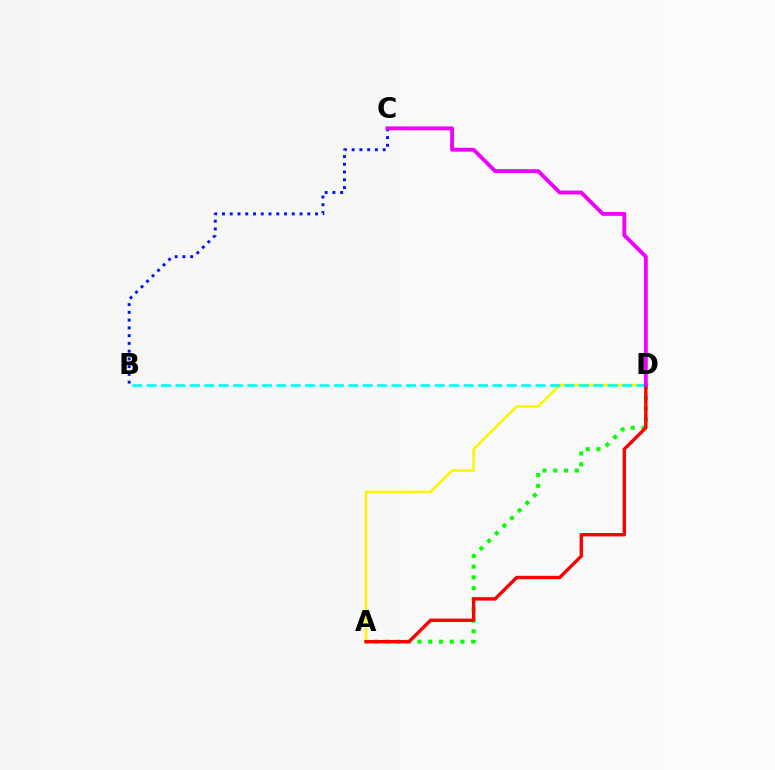{('A', 'D'): [{'color': '#08ff00', 'line_style': 'dotted', 'thickness': 2.93}, {'color': '#fcf500', 'line_style': 'solid', 'thickness': 1.85}, {'color': '#ff0000', 'line_style': 'solid', 'thickness': 2.44}], ('B', 'D'): [{'color': '#00fff6', 'line_style': 'dashed', 'thickness': 1.96}], ('B', 'C'): [{'color': '#0010ff', 'line_style': 'dotted', 'thickness': 2.11}], ('C', 'D'): [{'color': '#ee00ff', 'line_style': 'solid', 'thickness': 2.78}]}